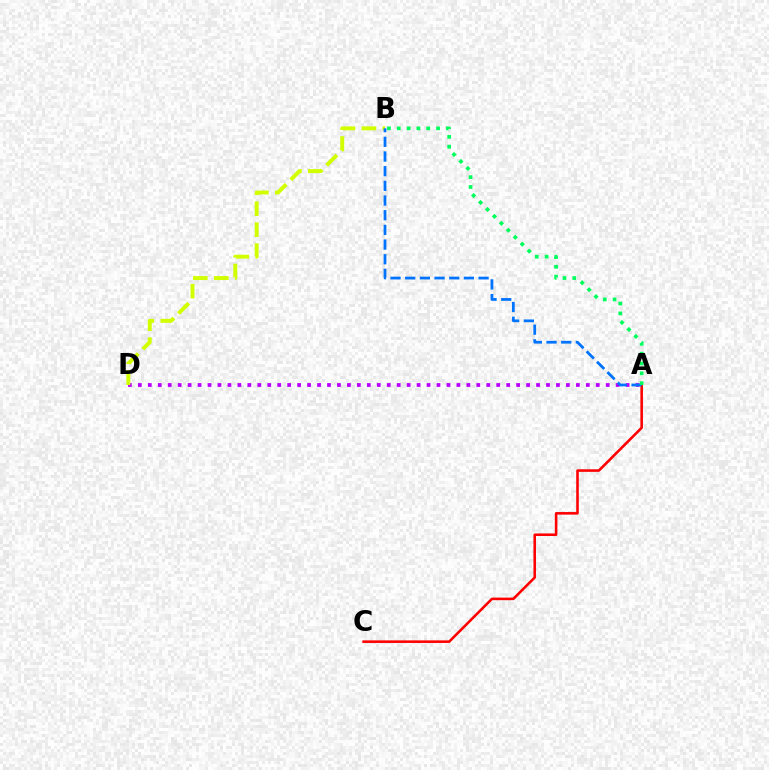{('A', 'D'): [{'color': '#b900ff', 'line_style': 'dotted', 'thickness': 2.7}], ('B', 'D'): [{'color': '#d1ff00', 'line_style': 'dashed', 'thickness': 2.84}], ('A', 'C'): [{'color': '#ff0000', 'line_style': 'solid', 'thickness': 1.86}], ('A', 'B'): [{'color': '#0074ff', 'line_style': 'dashed', 'thickness': 1.99}, {'color': '#00ff5c', 'line_style': 'dotted', 'thickness': 2.67}]}